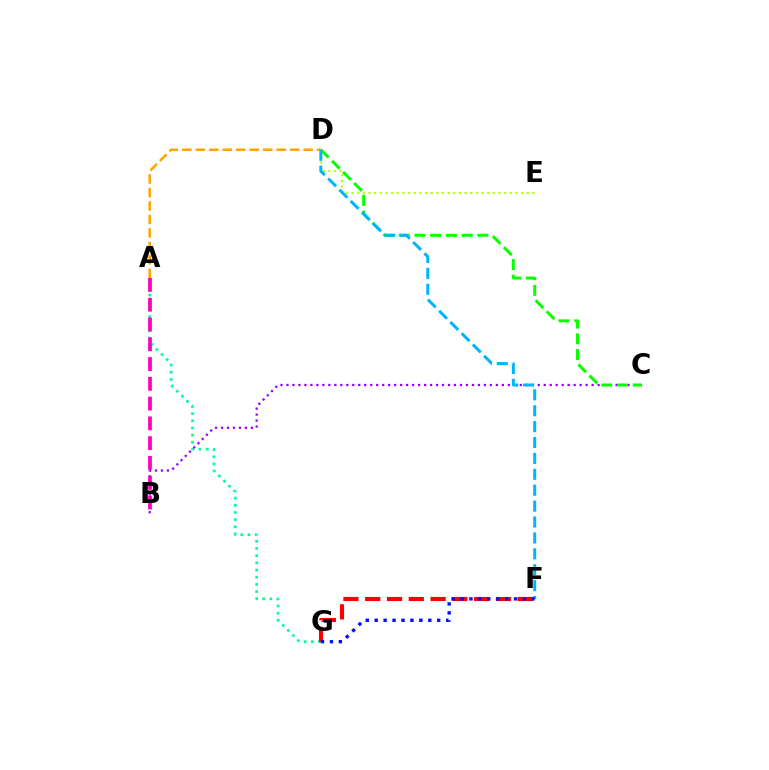{('A', 'G'): [{'color': '#00ff9d', 'line_style': 'dotted', 'thickness': 1.95}], ('D', 'E'): [{'color': '#b3ff00', 'line_style': 'dotted', 'thickness': 1.54}], ('B', 'C'): [{'color': '#9b00ff', 'line_style': 'dotted', 'thickness': 1.63}], ('F', 'G'): [{'color': '#ff0000', 'line_style': 'dashed', 'thickness': 2.96}, {'color': '#0010ff', 'line_style': 'dotted', 'thickness': 2.43}], ('A', 'D'): [{'color': '#ffa500', 'line_style': 'dashed', 'thickness': 1.83}], ('C', 'D'): [{'color': '#08ff00', 'line_style': 'dashed', 'thickness': 2.14}], ('A', 'B'): [{'color': '#ff00bd', 'line_style': 'dashed', 'thickness': 2.69}], ('D', 'F'): [{'color': '#00b5ff', 'line_style': 'dashed', 'thickness': 2.16}]}